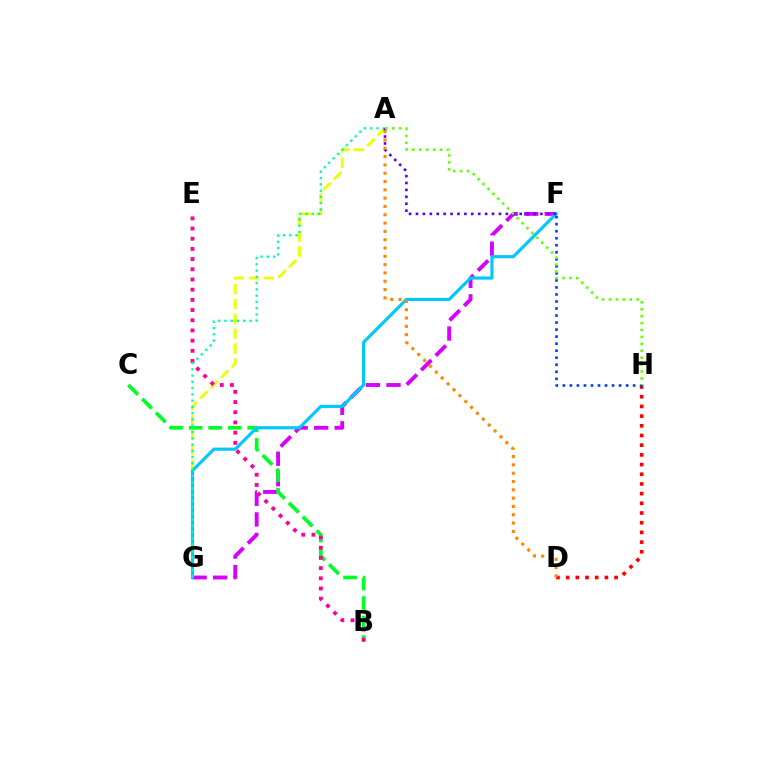{('F', 'G'): [{'color': '#d600ff', 'line_style': 'dashed', 'thickness': 2.79}, {'color': '#00c7ff', 'line_style': 'solid', 'thickness': 2.25}], ('A', 'G'): [{'color': '#eeff00', 'line_style': 'dashed', 'thickness': 2.02}, {'color': '#00ffaf', 'line_style': 'dotted', 'thickness': 1.7}], ('B', 'C'): [{'color': '#00ff27', 'line_style': 'dashed', 'thickness': 2.65}], ('D', 'H'): [{'color': '#ff0000', 'line_style': 'dotted', 'thickness': 2.63}], ('F', 'H'): [{'color': '#003fff', 'line_style': 'dotted', 'thickness': 1.91}], ('B', 'E'): [{'color': '#ff00a0', 'line_style': 'dotted', 'thickness': 2.77}], ('A', 'F'): [{'color': '#4f00ff', 'line_style': 'dotted', 'thickness': 1.88}], ('A', 'D'): [{'color': '#ff8800', 'line_style': 'dotted', 'thickness': 2.26}], ('A', 'H'): [{'color': '#66ff00', 'line_style': 'dotted', 'thickness': 1.88}]}